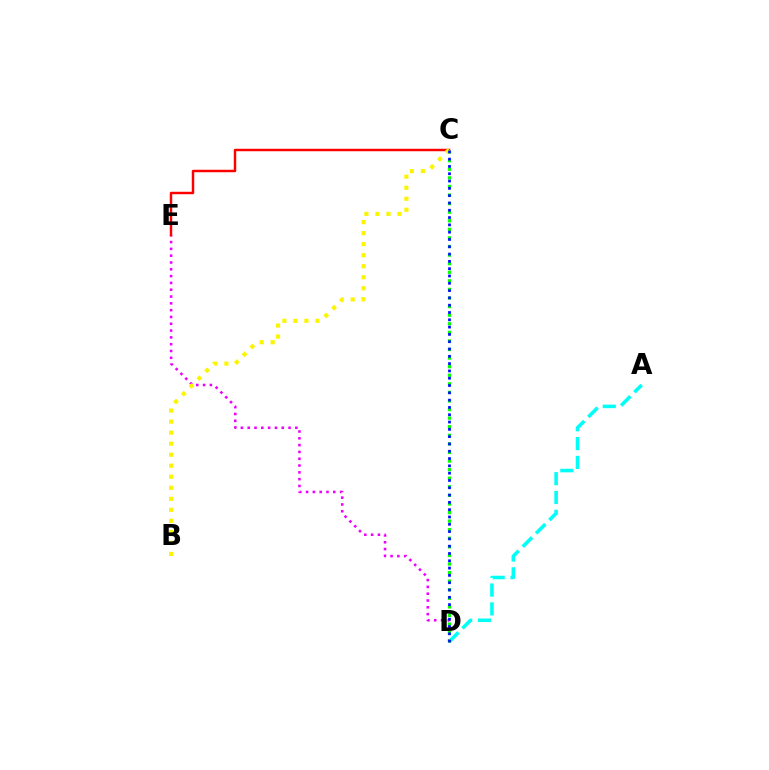{('D', 'E'): [{'color': '#ee00ff', 'line_style': 'dotted', 'thickness': 1.85}], ('A', 'D'): [{'color': '#00fff6', 'line_style': 'dashed', 'thickness': 2.56}], ('C', 'D'): [{'color': '#08ff00', 'line_style': 'dotted', 'thickness': 2.33}, {'color': '#0010ff', 'line_style': 'dotted', 'thickness': 1.98}], ('C', 'E'): [{'color': '#ff0000', 'line_style': 'solid', 'thickness': 1.77}], ('B', 'C'): [{'color': '#fcf500', 'line_style': 'dotted', 'thickness': 3.0}]}